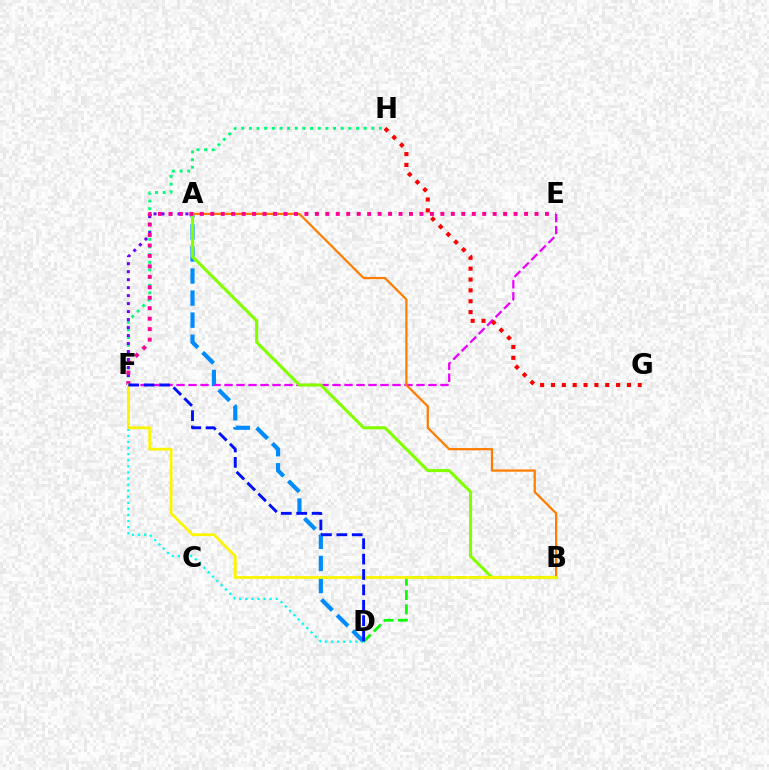{('F', 'H'): [{'color': '#00ff74', 'line_style': 'dotted', 'thickness': 2.08}], ('E', 'F'): [{'color': '#ee00ff', 'line_style': 'dashed', 'thickness': 1.63}, {'color': '#ff0094', 'line_style': 'dotted', 'thickness': 2.84}], ('A', 'D'): [{'color': '#008cff', 'line_style': 'dashed', 'thickness': 3.0}], ('B', 'D'): [{'color': '#08ff00', 'line_style': 'dashed', 'thickness': 1.95}], ('A', 'F'): [{'color': '#7200ff', 'line_style': 'dotted', 'thickness': 2.17}], ('A', 'B'): [{'color': '#84ff00', 'line_style': 'solid', 'thickness': 2.25}, {'color': '#ff7c00', 'line_style': 'solid', 'thickness': 1.61}], ('D', 'F'): [{'color': '#00fff6', 'line_style': 'dotted', 'thickness': 1.65}, {'color': '#0010ff', 'line_style': 'dashed', 'thickness': 2.09}], ('G', 'H'): [{'color': '#ff0000', 'line_style': 'dotted', 'thickness': 2.95}], ('B', 'F'): [{'color': '#fcf500', 'line_style': 'solid', 'thickness': 1.98}]}